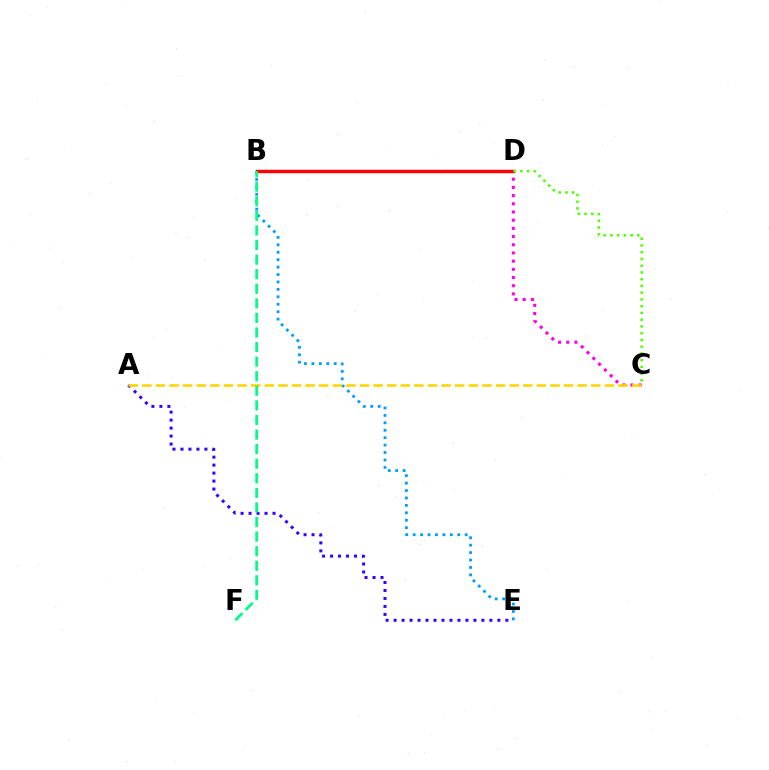{('C', 'D'): [{'color': '#ff00ed', 'line_style': 'dotted', 'thickness': 2.23}, {'color': '#4fff00', 'line_style': 'dotted', 'thickness': 1.83}], ('B', 'E'): [{'color': '#009eff', 'line_style': 'dotted', 'thickness': 2.02}], ('A', 'E'): [{'color': '#3700ff', 'line_style': 'dotted', 'thickness': 2.17}], ('A', 'C'): [{'color': '#ffd500', 'line_style': 'dashed', 'thickness': 1.85}], ('B', 'D'): [{'color': '#ff0000', 'line_style': 'solid', 'thickness': 2.47}], ('B', 'F'): [{'color': '#00ff86', 'line_style': 'dashed', 'thickness': 1.98}]}